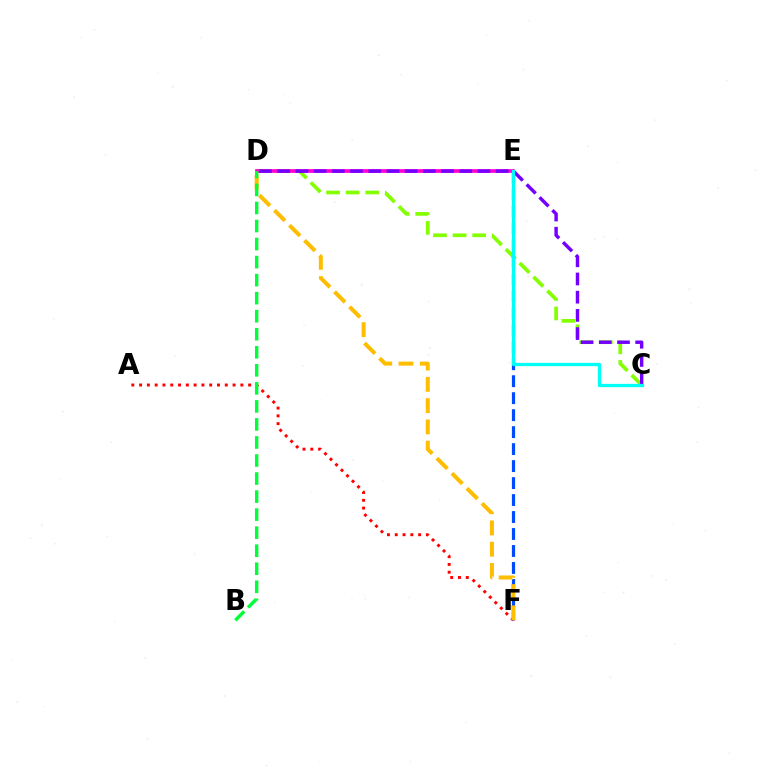{('C', 'D'): [{'color': '#84ff00', 'line_style': 'dashed', 'thickness': 2.66}, {'color': '#7200ff', 'line_style': 'dashed', 'thickness': 2.47}], ('D', 'E'): [{'color': '#ff00cf', 'line_style': 'solid', 'thickness': 2.67}], ('A', 'F'): [{'color': '#ff0000', 'line_style': 'dotted', 'thickness': 2.12}], ('E', 'F'): [{'color': '#004bff', 'line_style': 'dashed', 'thickness': 2.31}], ('D', 'F'): [{'color': '#ffbd00', 'line_style': 'dashed', 'thickness': 2.89}], ('B', 'D'): [{'color': '#00ff39', 'line_style': 'dashed', 'thickness': 2.45}], ('C', 'E'): [{'color': '#00fff6', 'line_style': 'solid', 'thickness': 2.37}]}